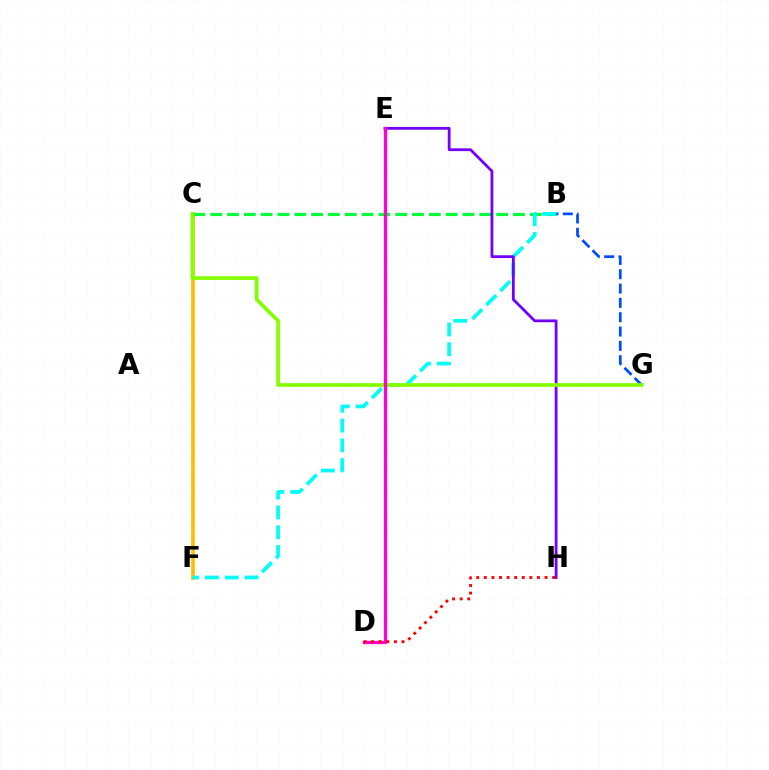{('C', 'F'): [{'color': '#ffbd00', 'line_style': 'solid', 'thickness': 2.65}], ('B', 'C'): [{'color': '#00ff39', 'line_style': 'dashed', 'thickness': 2.28}], ('B', 'G'): [{'color': '#004bff', 'line_style': 'dashed', 'thickness': 1.95}], ('B', 'F'): [{'color': '#00fff6', 'line_style': 'dashed', 'thickness': 2.69}], ('E', 'H'): [{'color': '#7200ff', 'line_style': 'solid', 'thickness': 2.01}], ('C', 'G'): [{'color': '#84ff00', 'line_style': 'solid', 'thickness': 2.68}], ('D', 'E'): [{'color': '#ff00cf', 'line_style': 'solid', 'thickness': 2.37}], ('D', 'H'): [{'color': '#ff0000', 'line_style': 'dotted', 'thickness': 2.06}]}